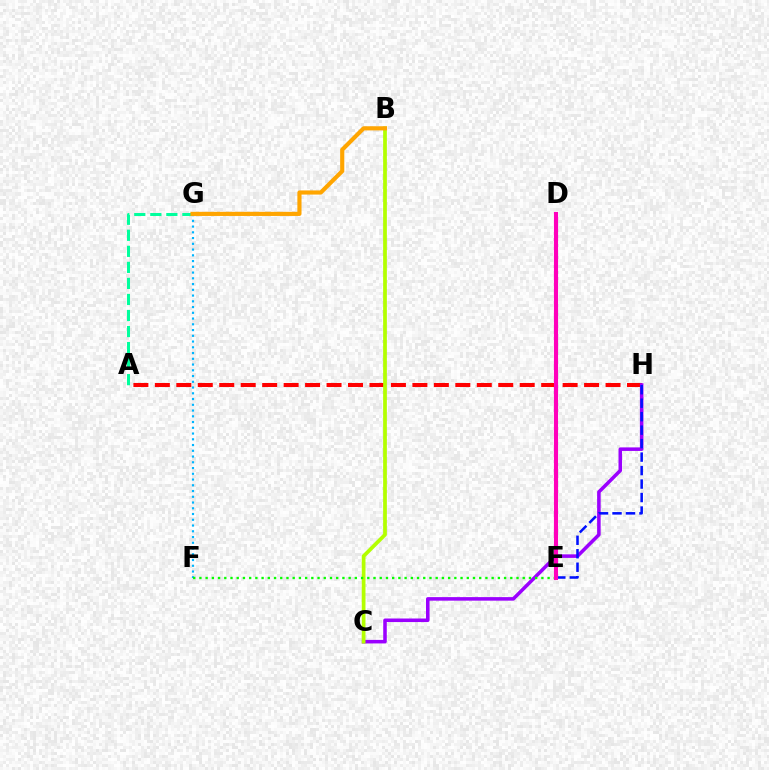{('A', 'H'): [{'color': '#ff0000', 'line_style': 'dashed', 'thickness': 2.92}], ('F', 'G'): [{'color': '#00b5ff', 'line_style': 'dotted', 'thickness': 1.56}], ('C', 'H'): [{'color': '#9b00ff', 'line_style': 'solid', 'thickness': 2.55}], ('A', 'G'): [{'color': '#00ff9d', 'line_style': 'dashed', 'thickness': 2.18}], ('E', 'H'): [{'color': '#0010ff', 'line_style': 'dashed', 'thickness': 1.83}], ('B', 'C'): [{'color': '#b3ff00', 'line_style': 'solid', 'thickness': 2.69}], ('E', 'F'): [{'color': '#08ff00', 'line_style': 'dotted', 'thickness': 1.69}], ('B', 'G'): [{'color': '#ffa500', 'line_style': 'solid', 'thickness': 2.98}], ('D', 'E'): [{'color': '#ff00bd', 'line_style': 'solid', 'thickness': 2.96}]}